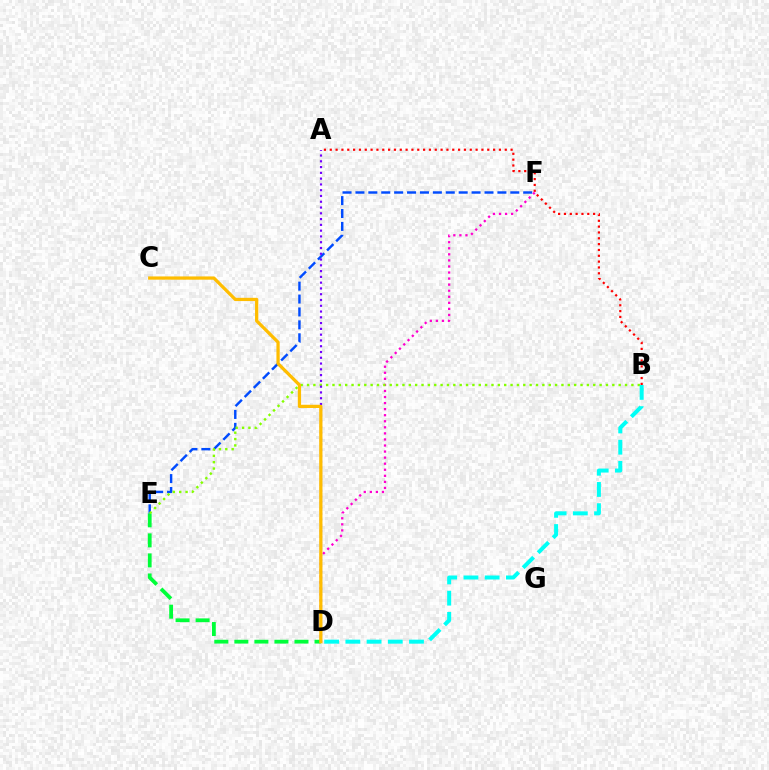{('D', 'E'): [{'color': '#00ff39', 'line_style': 'dashed', 'thickness': 2.72}], ('D', 'F'): [{'color': '#ff00cf', 'line_style': 'dotted', 'thickness': 1.65}], ('E', 'F'): [{'color': '#004bff', 'line_style': 'dashed', 'thickness': 1.75}], ('B', 'E'): [{'color': '#84ff00', 'line_style': 'dotted', 'thickness': 1.73}], ('A', 'D'): [{'color': '#7200ff', 'line_style': 'dotted', 'thickness': 1.57}], ('C', 'D'): [{'color': '#ffbd00', 'line_style': 'solid', 'thickness': 2.34}], ('B', 'D'): [{'color': '#00fff6', 'line_style': 'dashed', 'thickness': 2.88}], ('A', 'B'): [{'color': '#ff0000', 'line_style': 'dotted', 'thickness': 1.58}]}